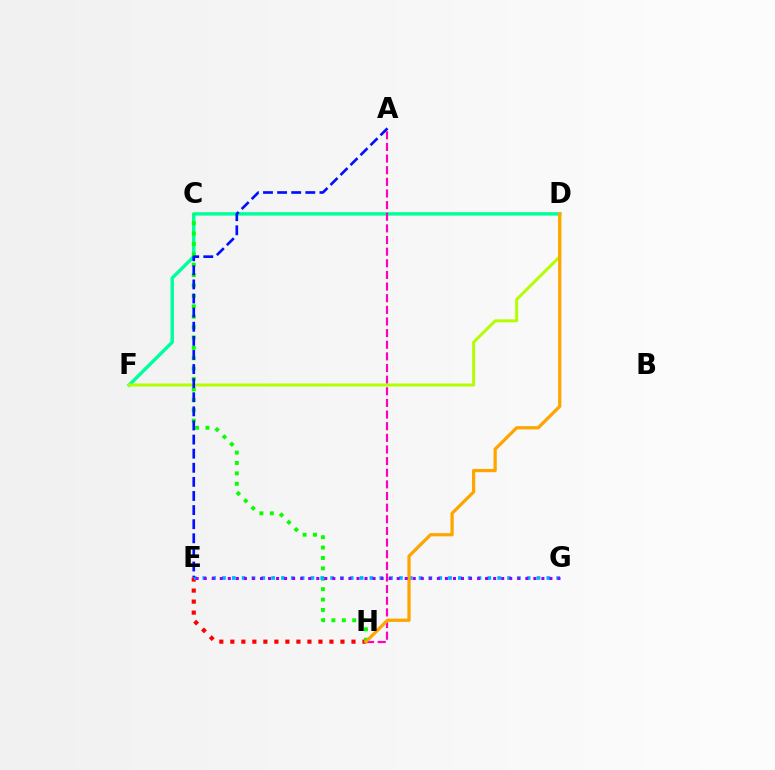{('E', 'H'): [{'color': '#ff0000', 'line_style': 'dotted', 'thickness': 2.99}], ('D', 'F'): [{'color': '#00ff9d', 'line_style': 'solid', 'thickness': 2.47}, {'color': '#b3ff00', 'line_style': 'solid', 'thickness': 2.14}], ('C', 'H'): [{'color': '#08ff00', 'line_style': 'dotted', 'thickness': 2.83}], ('A', 'H'): [{'color': '#ff00bd', 'line_style': 'dashed', 'thickness': 1.58}], ('E', 'G'): [{'color': '#00b5ff', 'line_style': 'dotted', 'thickness': 2.67}, {'color': '#9b00ff', 'line_style': 'dotted', 'thickness': 2.18}], ('D', 'H'): [{'color': '#ffa500', 'line_style': 'solid', 'thickness': 2.35}], ('A', 'E'): [{'color': '#0010ff', 'line_style': 'dashed', 'thickness': 1.92}]}